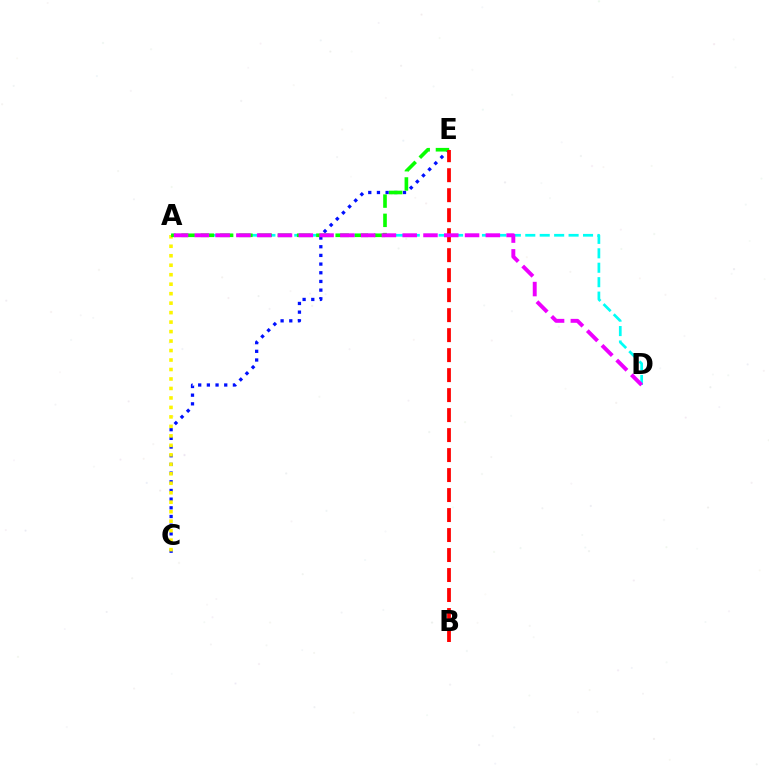{('A', 'D'): [{'color': '#00fff6', 'line_style': 'dashed', 'thickness': 1.96}, {'color': '#ee00ff', 'line_style': 'dashed', 'thickness': 2.82}], ('C', 'E'): [{'color': '#0010ff', 'line_style': 'dotted', 'thickness': 2.36}], ('A', 'C'): [{'color': '#fcf500', 'line_style': 'dotted', 'thickness': 2.58}], ('A', 'E'): [{'color': '#08ff00', 'line_style': 'dashed', 'thickness': 2.62}], ('B', 'E'): [{'color': '#ff0000', 'line_style': 'dashed', 'thickness': 2.72}]}